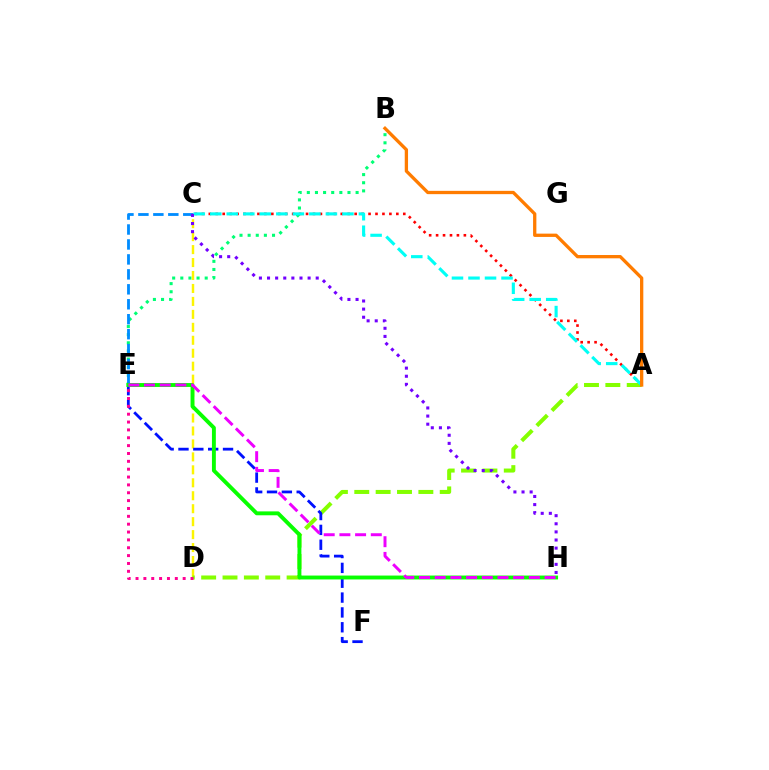{('B', 'E'): [{'color': '#00ff74', 'line_style': 'dotted', 'thickness': 2.21}], ('C', 'D'): [{'color': '#fcf500', 'line_style': 'dashed', 'thickness': 1.76}], ('A', 'D'): [{'color': '#84ff00', 'line_style': 'dashed', 'thickness': 2.9}], ('C', 'E'): [{'color': '#008cff', 'line_style': 'dashed', 'thickness': 2.03}], ('E', 'F'): [{'color': '#0010ff', 'line_style': 'dashed', 'thickness': 2.02}], ('E', 'H'): [{'color': '#08ff00', 'line_style': 'solid', 'thickness': 2.8}, {'color': '#ee00ff', 'line_style': 'dashed', 'thickness': 2.13}], ('A', 'C'): [{'color': '#ff0000', 'line_style': 'dotted', 'thickness': 1.89}, {'color': '#00fff6', 'line_style': 'dashed', 'thickness': 2.24}], ('D', 'E'): [{'color': '#ff0094', 'line_style': 'dotted', 'thickness': 2.13}], ('C', 'H'): [{'color': '#7200ff', 'line_style': 'dotted', 'thickness': 2.2}], ('A', 'B'): [{'color': '#ff7c00', 'line_style': 'solid', 'thickness': 2.38}]}